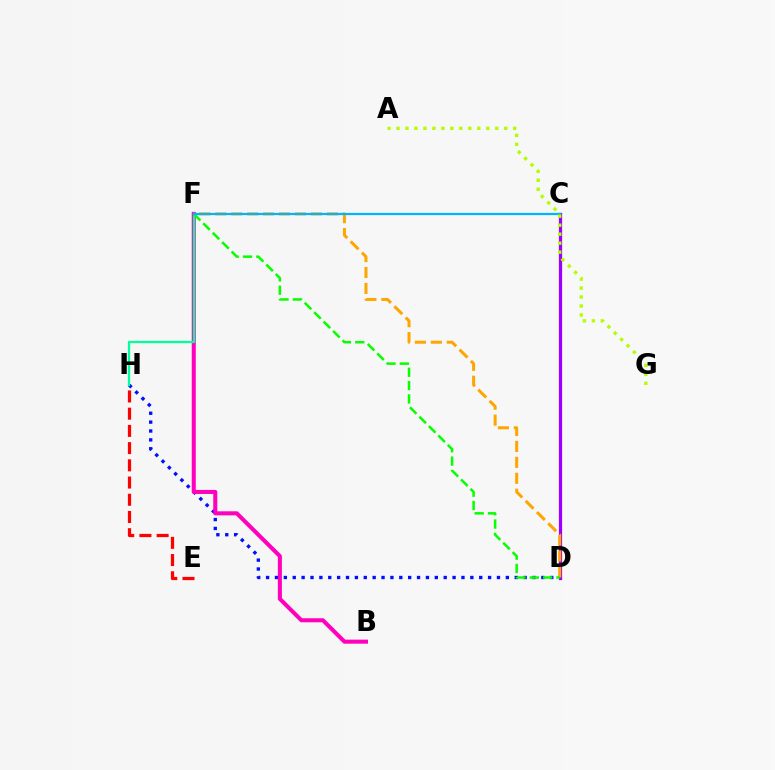{('D', 'H'): [{'color': '#0010ff', 'line_style': 'dotted', 'thickness': 2.41}], ('B', 'F'): [{'color': '#ff00bd', 'line_style': 'solid', 'thickness': 2.91}], ('F', 'H'): [{'color': '#00ff9d', 'line_style': 'solid', 'thickness': 1.65}], ('C', 'D'): [{'color': '#9b00ff', 'line_style': 'solid', 'thickness': 2.33}], ('D', 'F'): [{'color': '#ffa500', 'line_style': 'dashed', 'thickness': 2.17}, {'color': '#08ff00', 'line_style': 'dashed', 'thickness': 1.81}], ('C', 'F'): [{'color': '#00b5ff', 'line_style': 'solid', 'thickness': 1.62}], ('A', 'G'): [{'color': '#b3ff00', 'line_style': 'dotted', 'thickness': 2.44}], ('E', 'H'): [{'color': '#ff0000', 'line_style': 'dashed', 'thickness': 2.34}]}